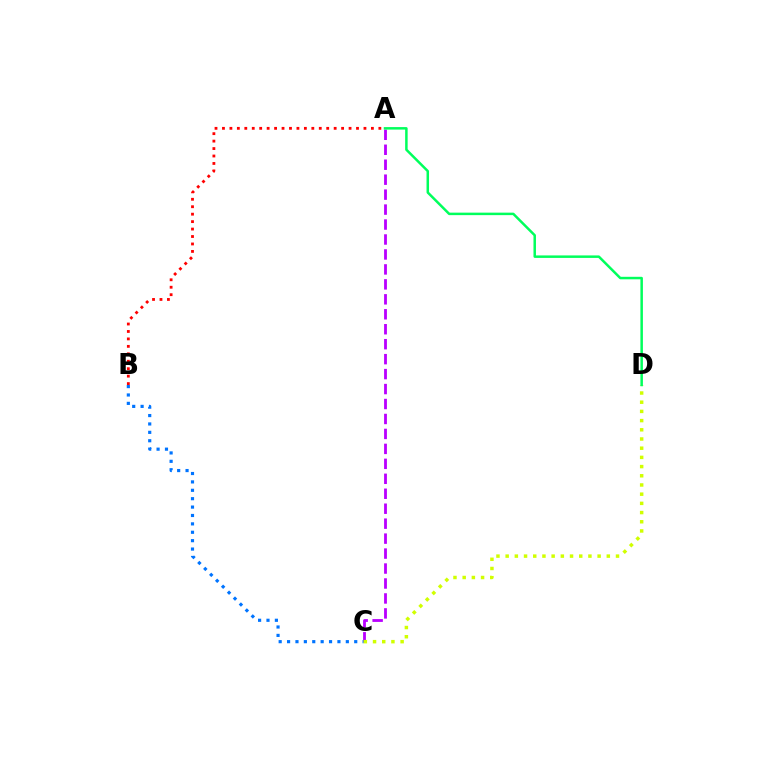{('A', 'C'): [{'color': '#b900ff', 'line_style': 'dashed', 'thickness': 2.03}], ('B', 'C'): [{'color': '#0074ff', 'line_style': 'dotted', 'thickness': 2.28}], ('C', 'D'): [{'color': '#d1ff00', 'line_style': 'dotted', 'thickness': 2.5}], ('A', 'D'): [{'color': '#00ff5c', 'line_style': 'solid', 'thickness': 1.8}], ('A', 'B'): [{'color': '#ff0000', 'line_style': 'dotted', 'thickness': 2.02}]}